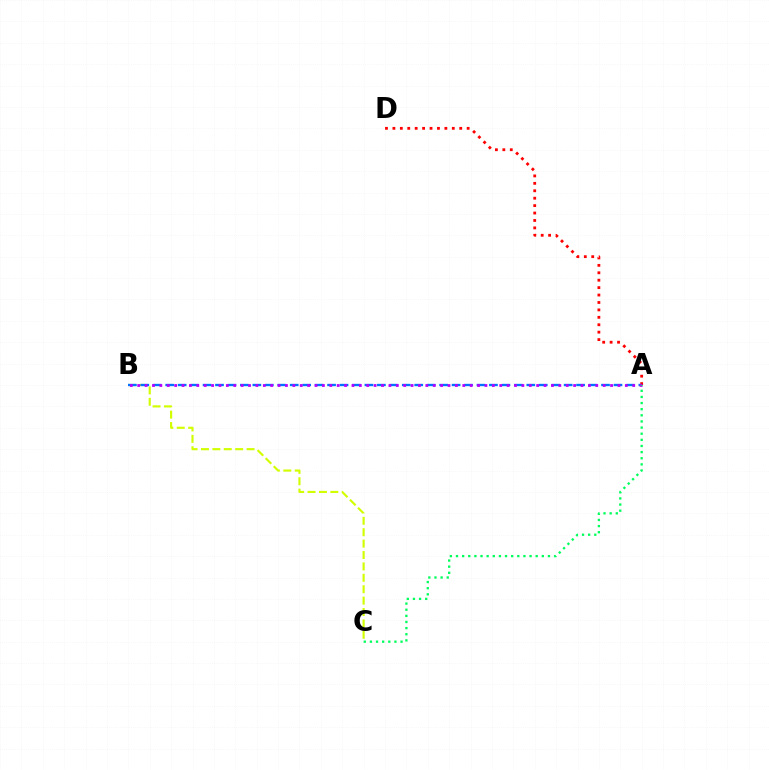{('B', 'C'): [{'color': '#d1ff00', 'line_style': 'dashed', 'thickness': 1.55}], ('A', 'D'): [{'color': '#ff0000', 'line_style': 'dotted', 'thickness': 2.02}], ('A', 'B'): [{'color': '#0074ff', 'line_style': 'dashed', 'thickness': 1.69}, {'color': '#b900ff', 'line_style': 'dotted', 'thickness': 2.01}], ('A', 'C'): [{'color': '#00ff5c', 'line_style': 'dotted', 'thickness': 1.67}]}